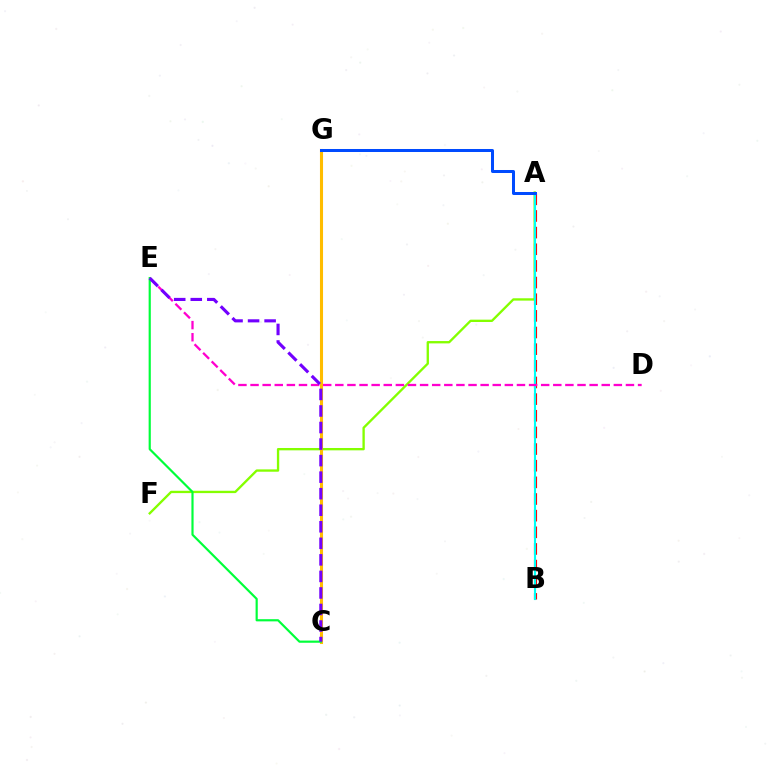{('A', 'B'): [{'color': '#ff0000', 'line_style': 'dashed', 'thickness': 2.26}, {'color': '#00fff6', 'line_style': 'solid', 'thickness': 1.53}], ('A', 'F'): [{'color': '#84ff00', 'line_style': 'solid', 'thickness': 1.68}], ('C', 'G'): [{'color': '#ffbd00', 'line_style': 'solid', 'thickness': 2.22}], ('D', 'E'): [{'color': '#ff00cf', 'line_style': 'dashed', 'thickness': 1.65}], ('C', 'E'): [{'color': '#00ff39', 'line_style': 'solid', 'thickness': 1.57}, {'color': '#7200ff', 'line_style': 'dashed', 'thickness': 2.25}], ('A', 'G'): [{'color': '#004bff', 'line_style': 'solid', 'thickness': 2.16}]}